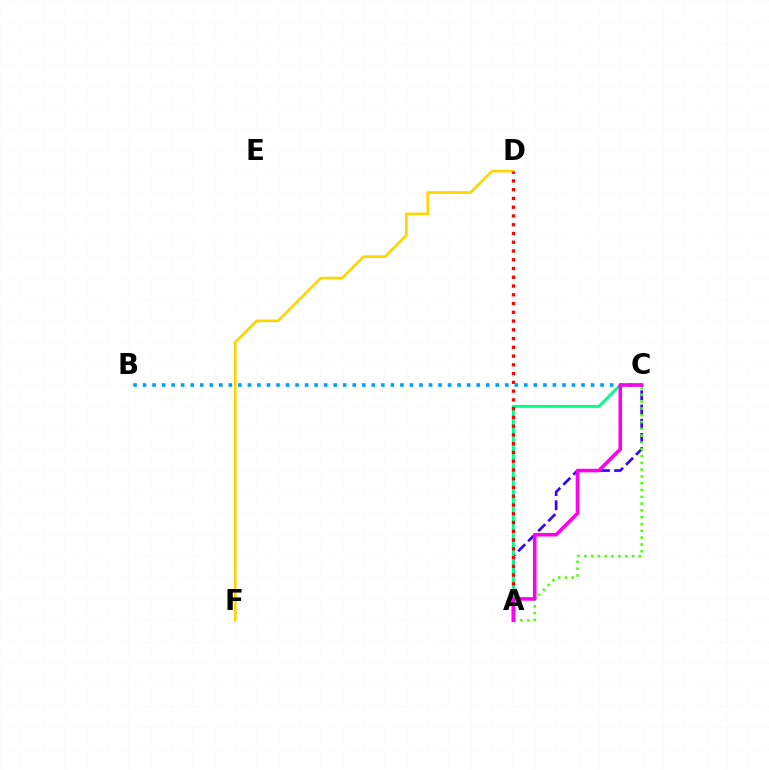{('D', 'F'): [{'color': '#ffd500', 'line_style': 'solid', 'thickness': 1.94}], ('A', 'C'): [{'color': '#3700ff', 'line_style': 'dashed', 'thickness': 1.93}, {'color': '#00ff86', 'line_style': 'solid', 'thickness': 2.08}, {'color': '#4fff00', 'line_style': 'dotted', 'thickness': 1.85}, {'color': '#ff00ed', 'line_style': 'solid', 'thickness': 2.58}], ('A', 'D'): [{'color': '#ff0000', 'line_style': 'dotted', 'thickness': 2.38}], ('B', 'C'): [{'color': '#009eff', 'line_style': 'dotted', 'thickness': 2.59}]}